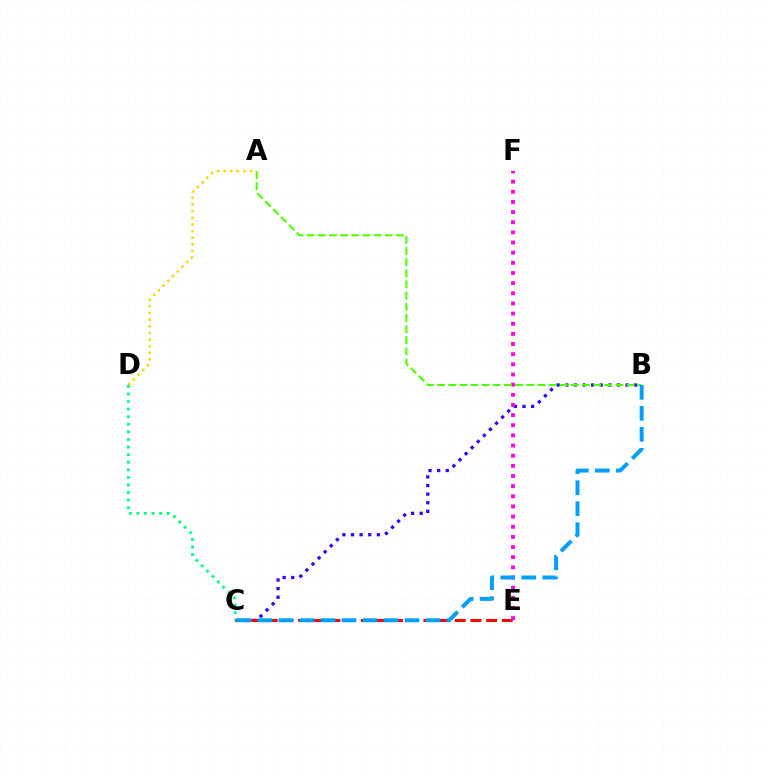{('B', 'C'): [{'color': '#3700ff', 'line_style': 'dotted', 'thickness': 2.34}, {'color': '#009eff', 'line_style': 'dashed', 'thickness': 2.85}], ('C', 'E'): [{'color': '#ff0000', 'line_style': 'dashed', 'thickness': 2.13}], ('E', 'F'): [{'color': '#ff00ed', 'line_style': 'dotted', 'thickness': 2.76}], ('A', 'B'): [{'color': '#4fff00', 'line_style': 'dashed', 'thickness': 1.51}], ('A', 'D'): [{'color': '#ffd500', 'line_style': 'dotted', 'thickness': 1.8}], ('C', 'D'): [{'color': '#00ff86', 'line_style': 'dotted', 'thickness': 2.06}]}